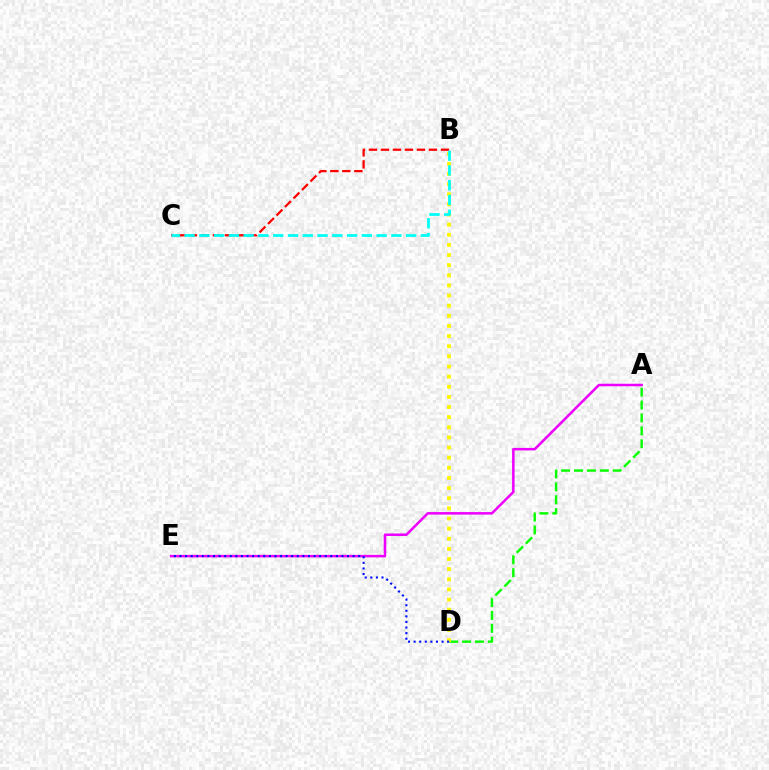{('A', 'D'): [{'color': '#08ff00', 'line_style': 'dashed', 'thickness': 1.75}], ('B', 'D'): [{'color': '#fcf500', 'line_style': 'dotted', 'thickness': 2.75}], ('B', 'C'): [{'color': '#ff0000', 'line_style': 'dashed', 'thickness': 1.63}, {'color': '#00fff6', 'line_style': 'dashed', 'thickness': 2.01}], ('A', 'E'): [{'color': '#ee00ff', 'line_style': 'solid', 'thickness': 1.81}], ('D', 'E'): [{'color': '#0010ff', 'line_style': 'dotted', 'thickness': 1.52}]}